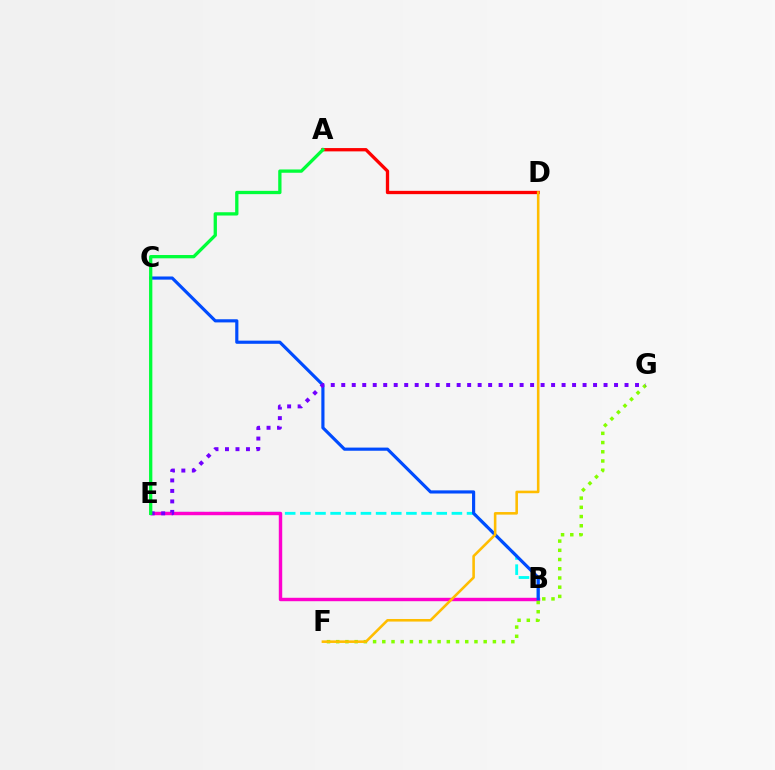{('A', 'D'): [{'color': '#ff0000', 'line_style': 'solid', 'thickness': 2.38}], ('B', 'E'): [{'color': '#00fff6', 'line_style': 'dashed', 'thickness': 2.06}, {'color': '#ff00cf', 'line_style': 'solid', 'thickness': 2.46}], ('B', 'C'): [{'color': '#004bff', 'line_style': 'solid', 'thickness': 2.27}], ('F', 'G'): [{'color': '#84ff00', 'line_style': 'dotted', 'thickness': 2.5}], ('D', 'F'): [{'color': '#ffbd00', 'line_style': 'solid', 'thickness': 1.86}], ('E', 'G'): [{'color': '#7200ff', 'line_style': 'dotted', 'thickness': 2.85}], ('A', 'E'): [{'color': '#00ff39', 'line_style': 'solid', 'thickness': 2.37}]}